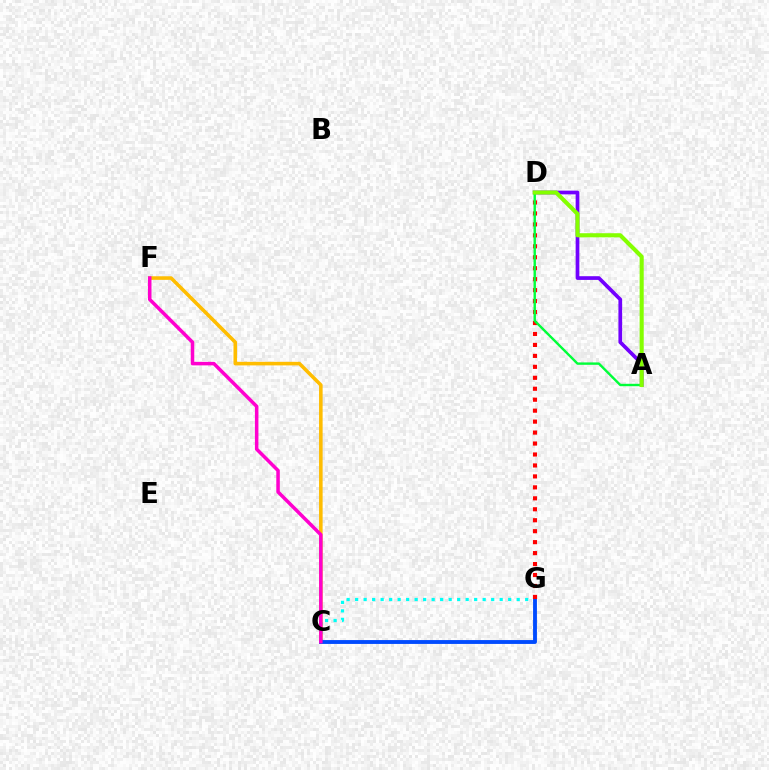{('C', 'G'): [{'color': '#00fff6', 'line_style': 'dotted', 'thickness': 2.31}, {'color': '#004bff', 'line_style': 'solid', 'thickness': 2.78}], ('C', 'F'): [{'color': '#ffbd00', 'line_style': 'solid', 'thickness': 2.57}, {'color': '#ff00cf', 'line_style': 'solid', 'thickness': 2.53}], ('A', 'D'): [{'color': '#7200ff', 'line_style': 'solid', 'thickness': 2.67}, {'color': '#00ff39', 'line_style': 'solid', 'thickness': 1.73}, {'color': '#84ff00', 'line_style': 'solid', 'thickness': 2.96}], ('D', 'G'): [{'color': '#ff0000', 'line_style': 'dotted', 'thickness': 2.98}]}